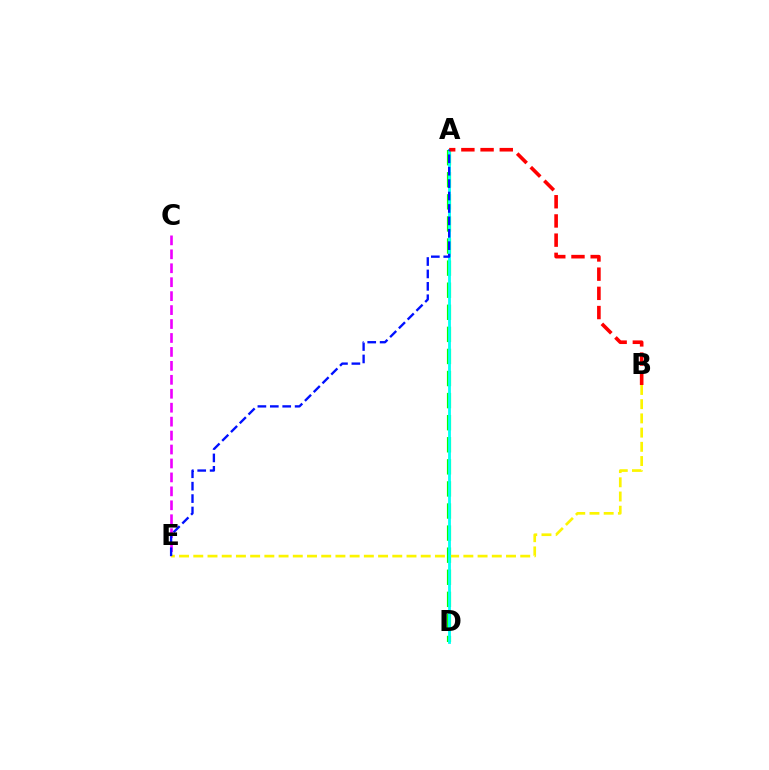{('A', 'D'): [{'color': '#08ff00', 'line_style': 'dashed', 'thickness': 3.0}, {'color': '#00fff6', 'line_style': 'solid', 'thickness': 2.03}], ('C', 'E'): [{'color': '#ee00ff', 'line_style': 'dashed', 'thickness': 1.89}], ('B', 'E'): [{'color': '#fcf500', 'line_style': 'dashed', 'thickness': 1.93}], ('A', 'B'): [{'color': '#ff0000', 'line_style': 'dashed', 'thickness': 2.61}], ('A', 'E'): [{'color': '#0010ff', 'line_style': 'dashed', 'thickness': 1.69}]}